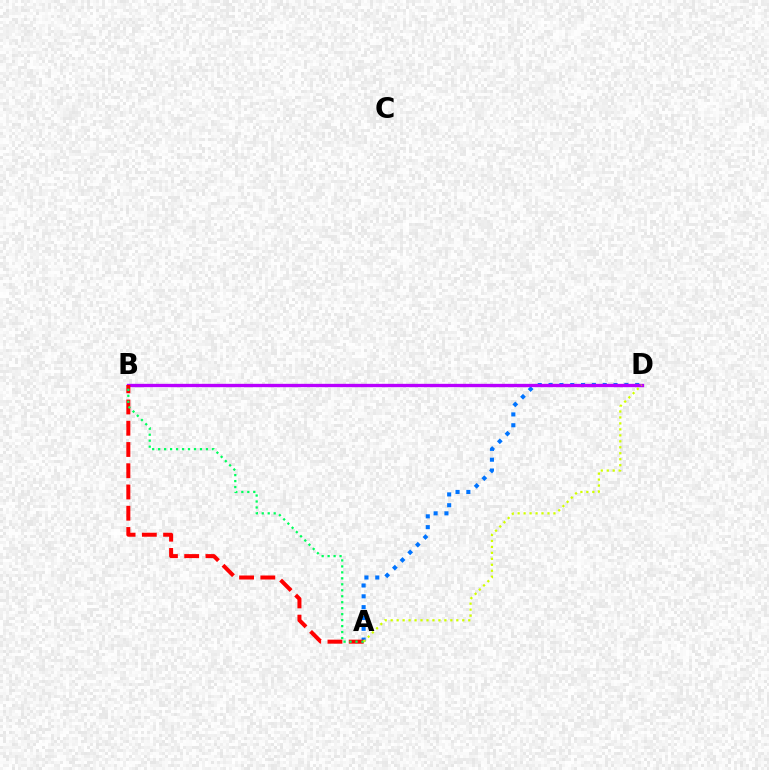{('A', 'D'): [{'color': '#0074ff', 'line_style': 'dotted', 'thickness': 2.94}, {'color': '#d1ff00', 'line_style': 'dotted', 'thickness': 1.62}], ('B', 'D'): [{'color': '#b900ff', 'line_style': 'solid', 'thickness': 2.4}], ('A', 'B'): [{'color': '#ff0000', 'line_style': 'dashed', 'thickness': 2.89}, {'color': '#00ff5c', 'line_style': 'dotted', 'thickness': 1.62}]}